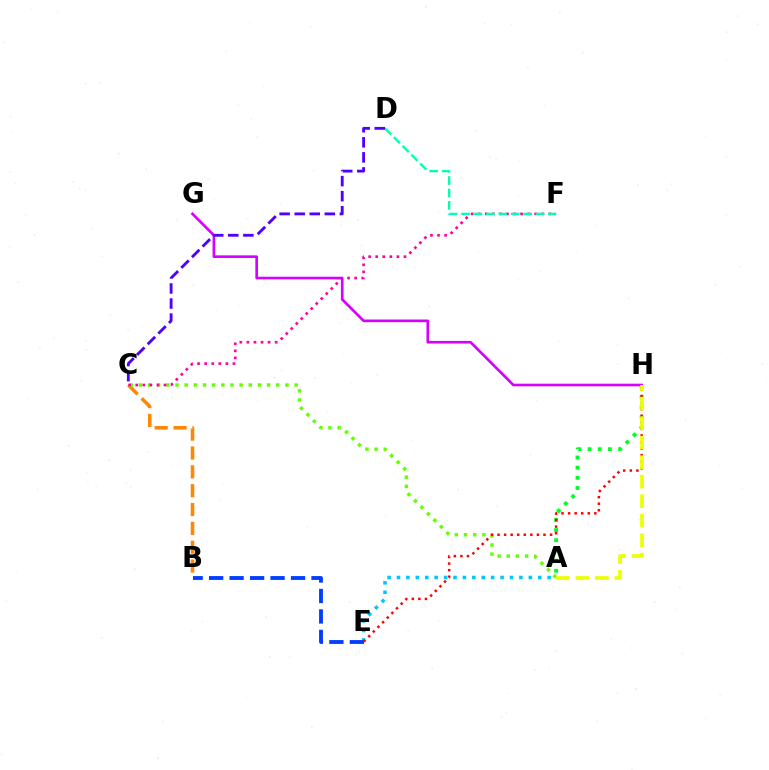{('B', 'C'): [{'color': '#ff8800', 'line_style': 'dashed', 'thickness': 2.56}], ('A', 'E'): [{'color': '#00c7ff', 'line_style': 'dotted', 'thickness': 2.56}], ('A', 'H'): [{'color': '#00ff27', 'line_style': 'dotted', 'thickness': 2.77}, {'color': '#eeff00', 'line_style': 'dashed', 'thickness': 2.65}], ('A', 'C'): [{'color': '#66ff00', 'line_style': 'dotted', 'thickness': 2.49}], ('C', 'F'): [{'color': '#ff00a0', 'line_style': 'dotted', 'thickness': 1.92}], ('G', 'H'): [{'color': '#d600ff', 'line_style': 'solid', 'thickness': 1.91}], ('B', 'E'): [{'color': '#003fff', 'line_style': 'dashed', 'thickness': 2.78}], ('D', 'F'): [{'color': '#00ffaf', 'line_style': 'dashed', 'thickness': 1.69}], ('E', 'H'): [{'color': '#ff0000', 'line_style': 'dotted', 'thickness': 1.78}], ('C', 'D'): [{'color': '#4f00ff', 'line_style': 'dashed', 'thickness': 2.05}]}